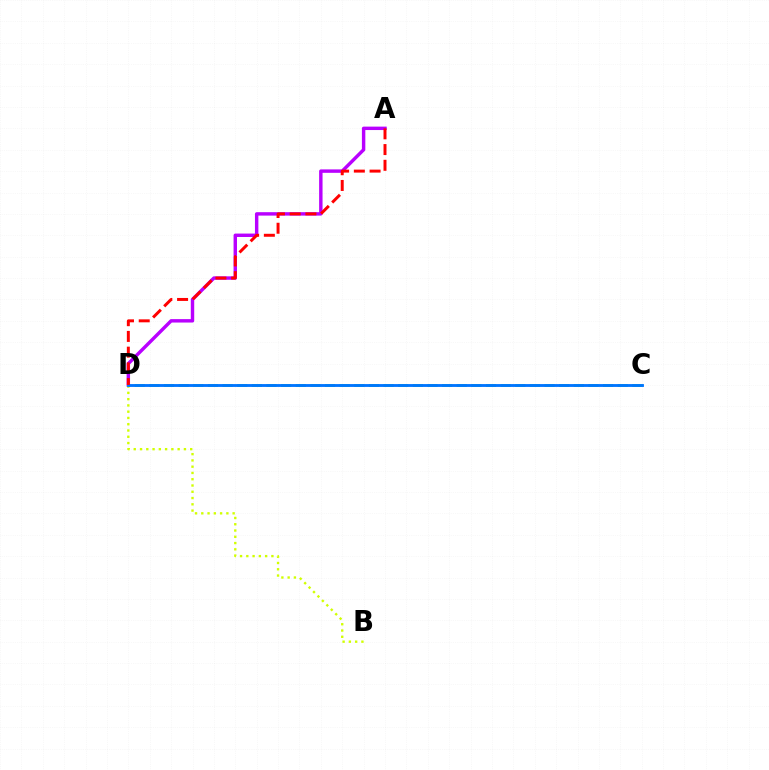{('A', 'D'): [{'color': '#b900ff', 'line_style': 'solid', 'thickness': 2.46}, {'color': '#ff0000', 'line_style': 'dashed', 'thickness': 2.14}], ('C', 'D'): [{'color': '#00ff5c', 'line_style': 'dashed', 'thickness': 1.99}, {'color': '#0074ff', 'line_style': 'solid', 'thickness': 2.05}], ('B', 'D'): [{'color': '#d1ff00', 'line_style': 'dotted', 'thickness': 1.7}]}